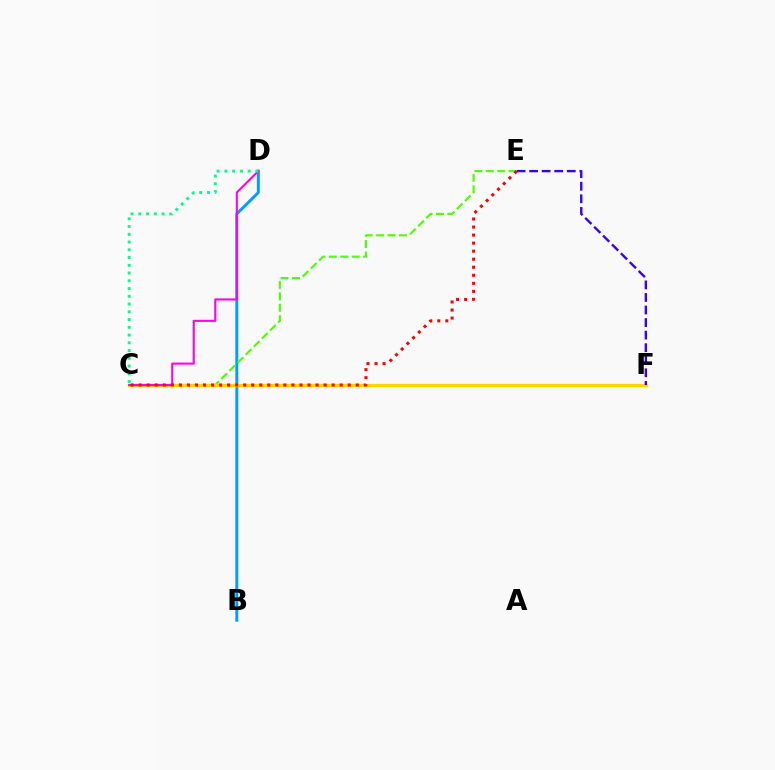{('B', 'D'): [{'color': '#009eff', 'line_style': 'solid', 'thickness': 2.12}], ('C', 'E'): [{'color': '#4fff00', 'line_style': 'dashed', 'thickness': 1.55}, {'color': '#ff0000', 'line_style': 'dotted', 'thickness': 2.18}], ('C', 'F'): [{'color': '#ffd500', 'line_style': 'solid', 'thickness': 2.37}], ('E', 'F'): [{'color': '#3700ff', 'line_style': 'dashed', 'thickness': 1.71}], ('C', 'D'): [{'color': '#ff00ed', 'line_style': 'solid', 'thickness': 1.5}, {'color': '#00ff86', 'line_style': 'dotted', 'thickness': 2.11}]}